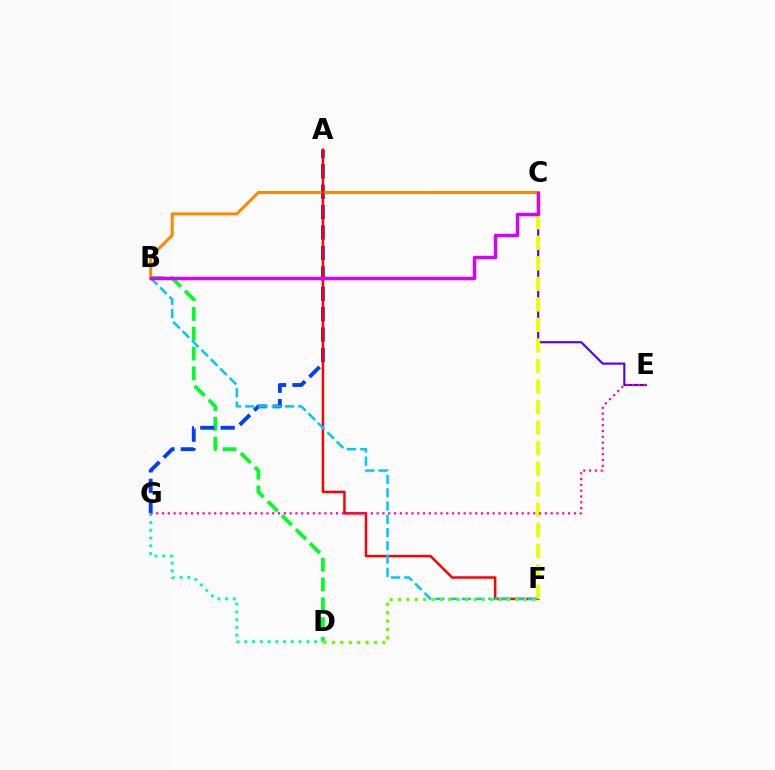{('B', 'D'): [{'color': '#00ff27', 'line_style': 'dashed', 'thickness': 2.69}], ('C', 'E'): [{'color': '#4f00ff', 'line_style': 'solid', 'thickness': 1.53}], ('A', 'G'): [{'color': '#003fff', 'line_style': 'dashed', 'thickness': 2.77}], ('D', 'G'): [{'color': '#00ffaf', 'line_style': 'dotted', 'thickness': 2.11}], ('B', 'C'): [{'color': '#ff8800', 'line_style': 'solid', 'thickness': 2.17}, {'color': '#d600ff', 'line_style': 'solid', 'thickness': 2.49}], ('A', 'F'): [{'color': '#ff0000', 'line_style': 'solid', 'thickness': 1.79}], ('C', 'F'): [{'color': '#eeff00', 'line_style': 'dashed', 'thickness': 2.79}], ('B', 'F'): [{'color': '#00c7ff', 'line_style': 'dashed', 'thickness': 1.8}], ('D', 'F'): [{'color': '#66ff00', 'line_style': 'dotted', 'thickness': 2.28}], ('E', 'G'): [{'color': '#ff00a0', 'line_style': 'dotted', 'thickness': 1.58}]}